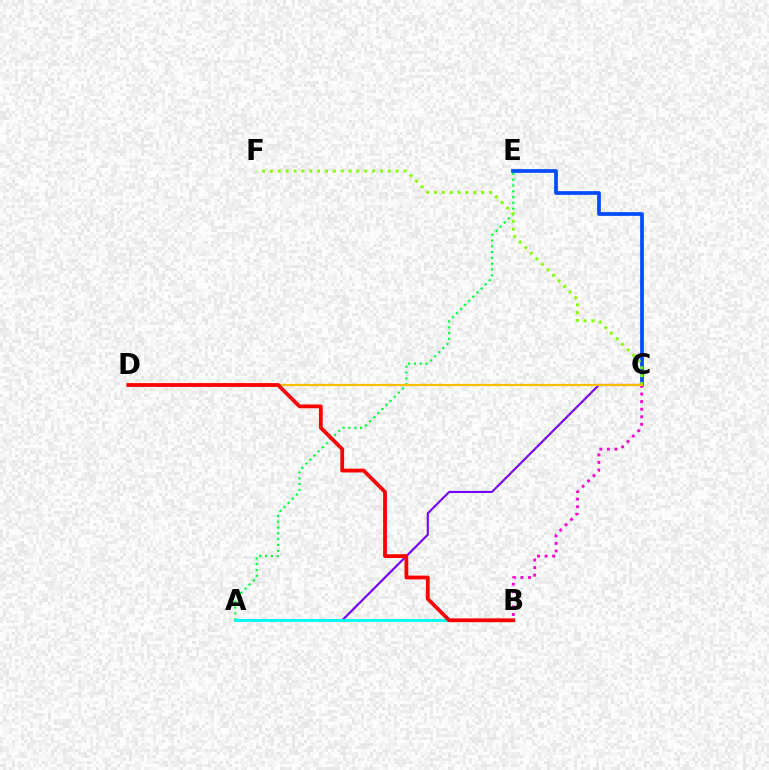{('A', 'E'): [{'color': '#00ff39', 'line_style': 'dotted', 'thickness': 1.58}], ('A', 'C'): [{'color': '#7200ff', 'line_style': 'solid', 'thickness': 1.53}], ('C', 'E'): [{'color': '#004bff', 'line_style': 'solid', 'thickness': 2.66}], ('B', 'C'): [{'color': '#ff00cf', 'line_style': 'dotted', 'thickness': 2.06}], ('C', 'F'): [{'color': '#84ff00', 'line_style': 'dotted', 'thickness': 2.13}], ('C', 'D'): [{'color': '#ffbd00', 'line_style': 'solid', 'thickness': 1.61}], ('A', 'B'): [{'color': '#00fff6', 'line_style': 'solid', 'thickness': 2.06}], ('B', 'D'): [{'color': '#ff0000', 'line_style': 'solid', 'thickness': 2.73}]}